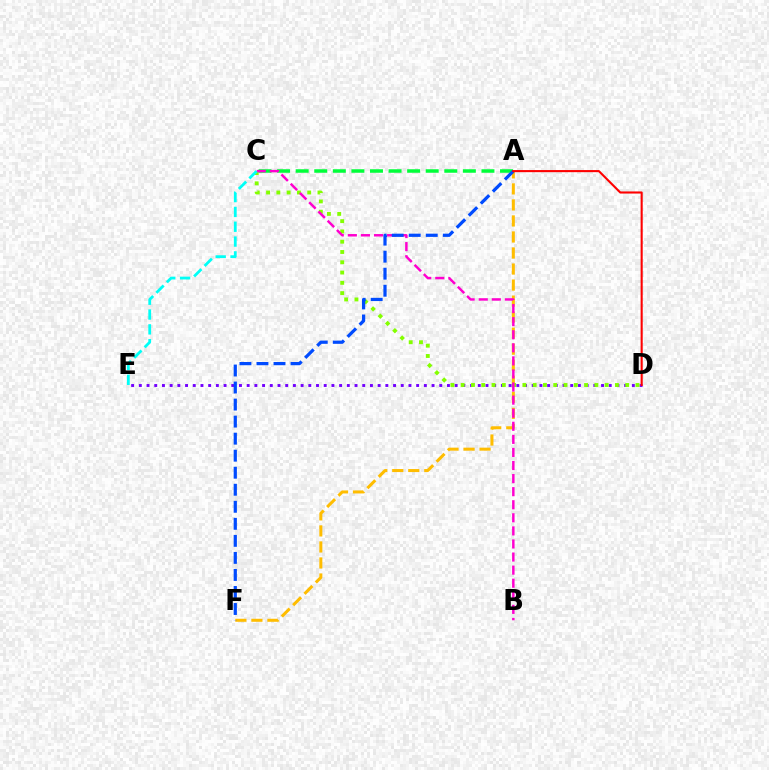{('A', 'F'): [{'color': '#ffbd00', 'line_style': 'dashed', 'thickness': 2.18}, {'color': '#004bff', 'line_style': 'dashed', 'thickness': 2.31}], ('D', 'E'): [{'color': '#7200ff', 'line_style': 'dotted', 'thickness': 2.09}], ('C', 'D'): [{'color': '#84ff00', 'line_style': 'dotted', 'thickness': 2.79}], ('A', 'C'): [{'color': '#00ff39', 'line_style': 'dashed', 'thickness': 2.52}], ('B', 'C'): [{'color': '#ff00cf', 'line_style': 'dashed', 'thickness': 1.78}], ('C', 'E'): [{'color': '#00fff6', 'line_style': 'dashed', 'thickness': 2.01}], ('A', 'D'): [{'color': '#ff0000', 'line_style': 'solid', 'thickness': 1.51}]}